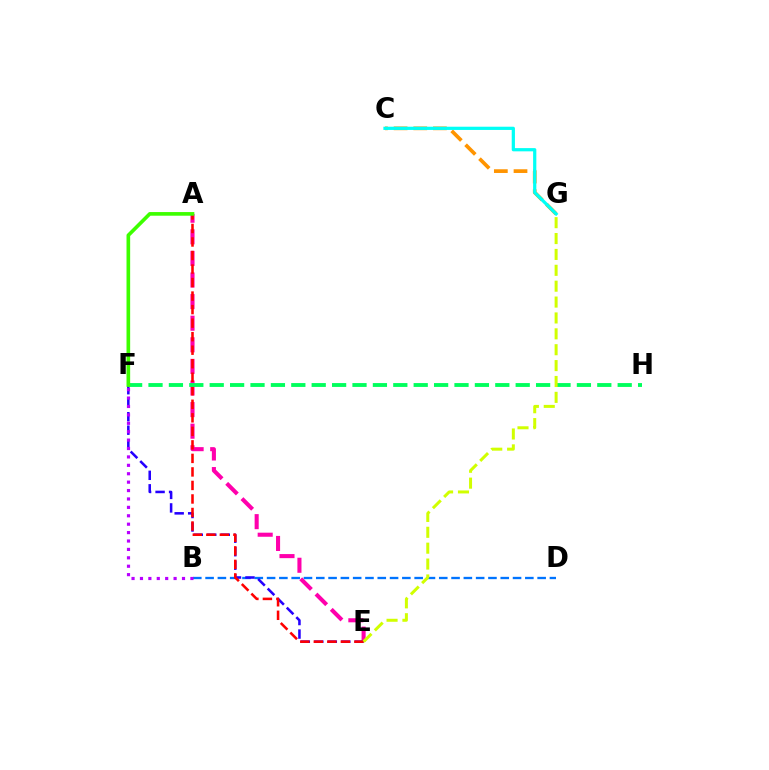{('A', 'E'): [{'color': '#ff00ac', 'line_style': 'dashed', 'thickness': 2.93}, {'color': '#ff0000', 'line_style': 'dashed', 'thickness': 1.84}], ('B', 'D'): [{'color': '#0074ff', 'line_style': 'dashed', 'thickness': 1.67}], ('C', 'G'): [{'color': '#ff9400', 'line_style': 'dashed', 'thickness': 2.67}, {'color': '#00fff6', 'line_style': 'solid', 'thickness': 2.32}], ('E', 'F'): [{'color': '#2500ff', 'line_style': 'dashed', 'thickness': 1.83}], ('F', 'H'): [{'color': '#00ff5c', 'line_style': 'dashed', 'thickness': 2.77}], ('B', 'F'): [{'color': '#b900ff', 'line_style': 'dotted', 'thickness': 2.28}], ('E', 'G'): [{'color': '#d1ff00', 'line_style': 'dashed', 'thickness': 2.16}], ('A', 'F'): [{'color': '#3dff00', 'line_style': 'solid', 'thickness': 2.62}]}